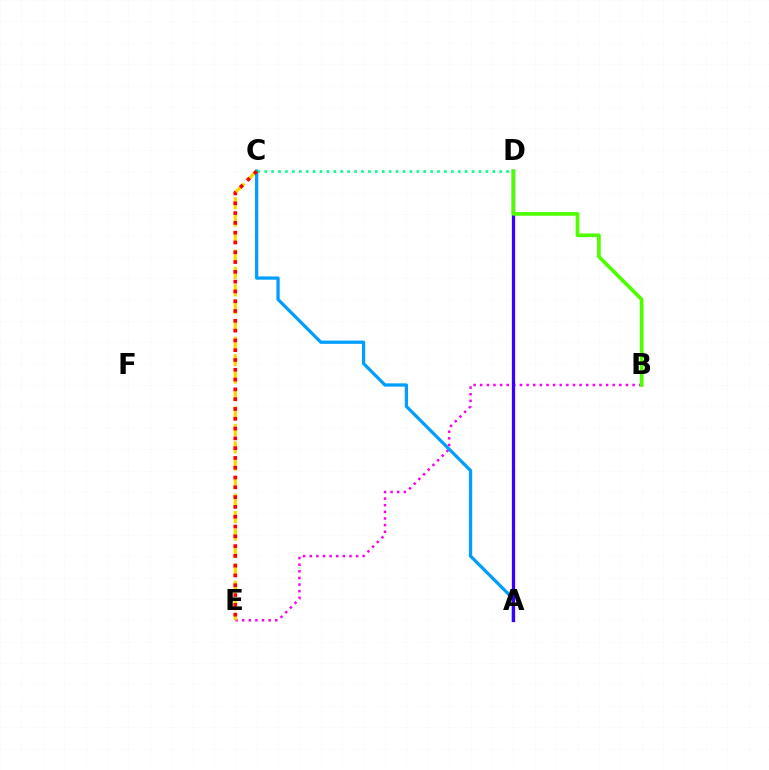{('B', 'E'): [{'color': '#ff00ed', 'line_style': 'dotted', 'thickness': 1.8}], ('C', 'E'): [{'color': '#ffd500', 'line_style': 'dashed', 'thickness': 2.37}, {'color': '#ff0000', 'line_style': 'dotted', 'thickness': 2.66}], ('A', 'C'): [{'color': '#009eff', 'line_style': 'solid', 'thickness': 2.34}], ('A', 'D'): [{'color': '#3700ff', 'line_style': 'solid', 'thickness': 2.35}], ('C', 'D'): [{'color': '#00ff86', 'line_style': 'dotted', 'thickness': 1.88}], ('B', 'D'): [{'color': '#4fff00', 'line_style': 'solid', 'thickness': 2.67}]}